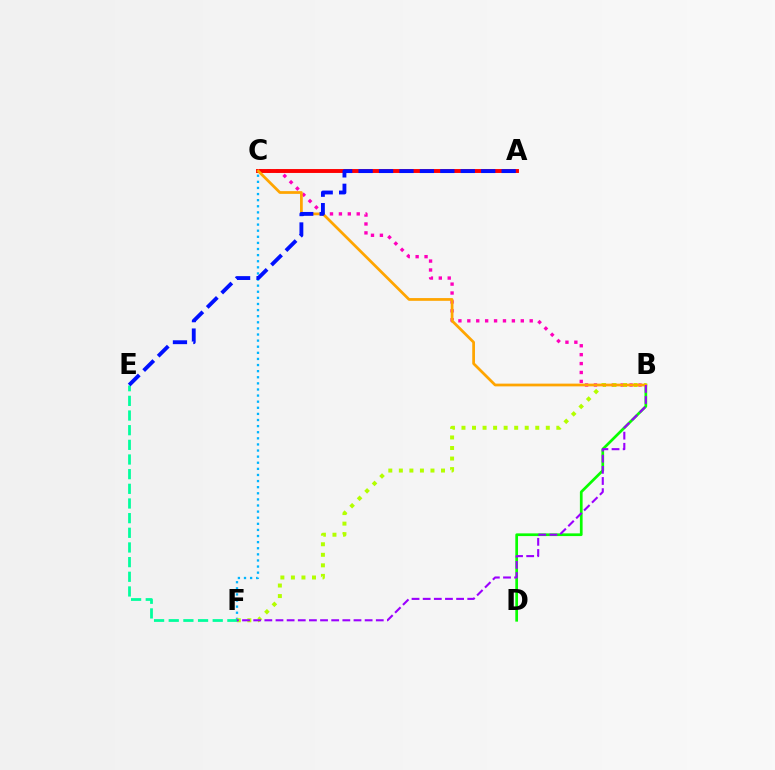{('C', 'F'): [{'color': '#00b5ff', 'line_style': 'dotted', 'thickness': 1.66}], ('B', 'D'): [{'color': '#08ff00', 'line_style': 'solid', 'thickness': 1.95}], ('B', 'C'): [{'color': '#ff00bd', 'line_style': 'dotted', 'thickness': 2.42}, {'color': '#ffa500', 'line_style': 'solid', 'thickness': 1.97}], ('A', 'C'): [{'color': '#ff0000', 'line_style': 'solid', 'thickness': 2.81}], ('B', 'F'): [{'color': '#b3ff00', 'line_style': 'dotted', 'thickness': 2.86}, {'color': '#9b00ff', 'line_style': 'dashed', 'thickness': 1.51}], ('E', 'F'): [{'color': '#00ff9d', 'line_style': 'dashed', 'thickness': 1.99}], ('A', 'E'): [{'color': '#0010ff', 'line_style': 'dashed', 'thickness': 2.78}]}